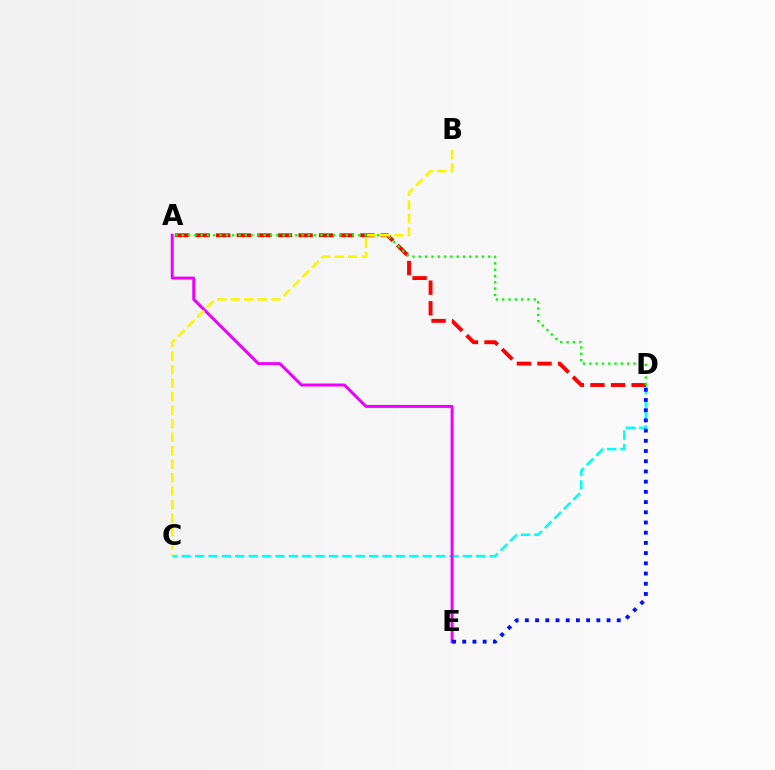{('C', 'D'): [{'color': '#00fff6', 'line_style': 'dashed', 'thickness': 1.82}], ('A', 'E'): [{'color': '#ee00ff', 'line_style': 'solid', 'thickness': 2.13}], ('D', 'E'): [{'color': '#0010ff', 'line_style': 'dotted', 'thickness': 2.77}], ('A', 'D'): [{'color': '#ff0000', 'line_style': 'dashed', 'thickness': 2.8}, {'color': '#08ff00', 'line_style': 'dotted', 'thickness': 1.71}], ('B', 'C'): [{'color': '#fcf500', 'line_style': 'dashed', 'thickness': 1.83}]}